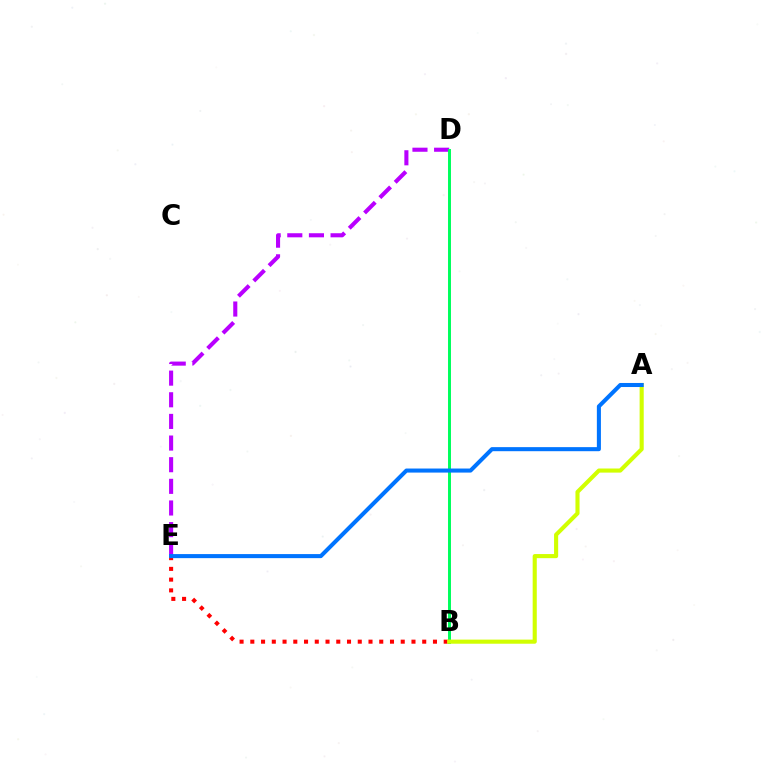{('D', 'E'): [{'color': '#b900ff', 'line_style': 'dashed', 'thickness': 2.94}], ('B', 'E'): [{'color': '#ff0000', 'line_style': 'dotted', 'thickness': 2.92}], ('B', 'D'): [{'color': '#00ff5c', 'line_style': 'solid', 'thickness': 2.14}], ('A', 'B'): [{'color': '#d1ff00', 'line_style': 'solid', 'thickness': 2.96}], ('A', 'E'): [{'color': '#0074ff', 'line_style': 'solid', 'thickness': 2.92}]}